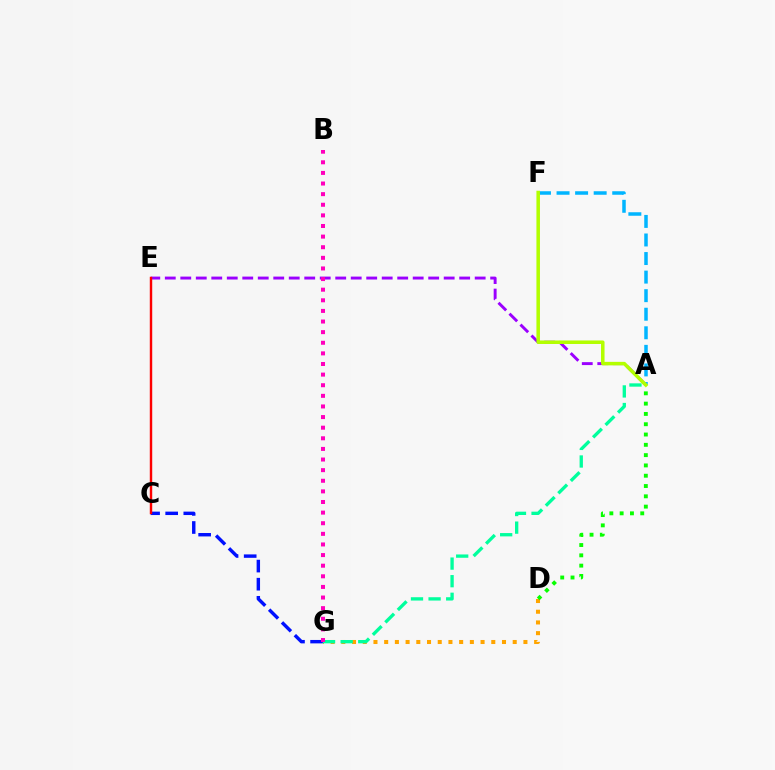{('A', 'E'): [{'color': '#9b00ff', 'line_style': 'dashed', 'thickness': 2.1}], ('A', 'F'): [{'color': '#00b5ff', 'line_style': 'dashed', 'thickness': 2.52}, {'color': '#b3ff00', 'line_style': 'solid', 'thickness': 2.54}], ('C', 'G'): [{'color': '#0010ff', 'line_style': 'dashed', 'thickness': 2.46}], ('C', 'E'): [{'color': '#ff0000', 'line_style': 'solid', 'thickness': 1.74}], ('D', 'G'): [{'color': '#ffa500', 'line_style': 'dotted', 'thickness': 2.91}], ('A', 'G'): [{'color': '#00ff9d', 'line_style': 'dashed', 'thickness': 2.39}], ('A', 'D'): [{'color': '#08ff00', 'line_style': 'dotted', 'thickness': 2.8}], ('B', 'G'): [{'color': '#ff00bd', 'line_style': 'dotted', 'thickness': 2.88}]}